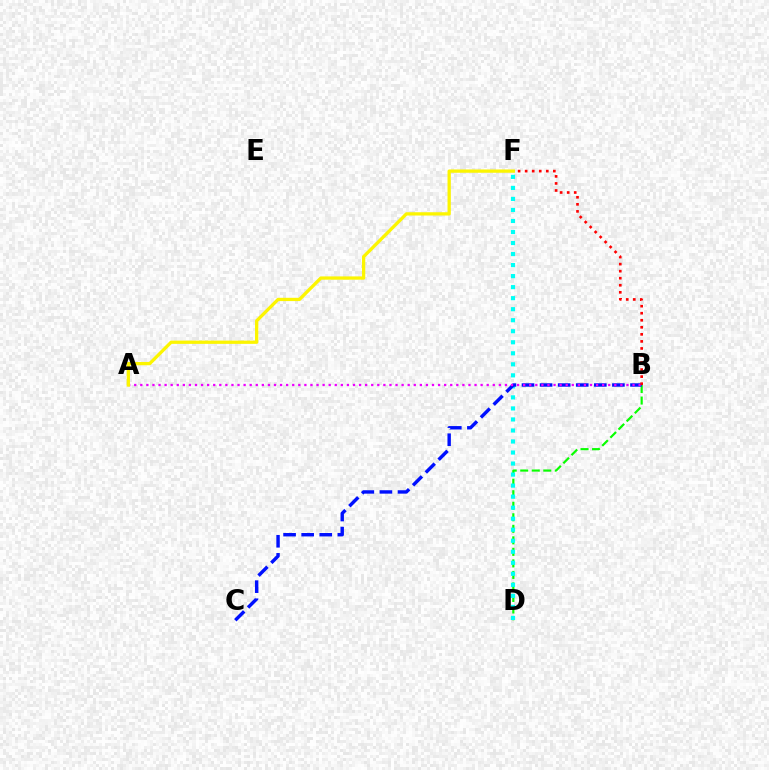{('B', 'D'): [{'color': '#08ff00', 'line_style': 'dashed', 'thickness': 1.57}], ('D', 'F'): [{'color': '#00fff6', 'line_style': 'dotted', 'thickness': 3.0}], ('B', 'C'): [{'color': '#0010ff', 'line_style': 'dashed', 'thickness': 2.46}], ('A', 'B'): [{'color': '#ee00ff', 'line_style': 'dotted', 'thickness': 1.65}], ('B', 'F'): [{'color': '#ff0000', 'line_style': 'dotted', 'thickness': 1.91}], ('A', 'F'): [{'color': '#fcf500', 'line_style': 'solid', 'thickness': 2.37}]}